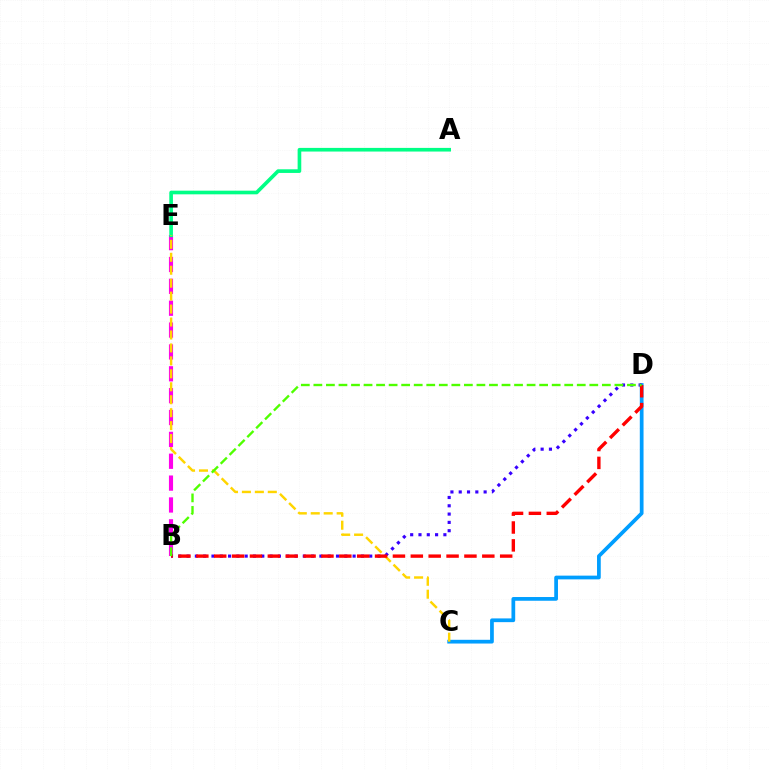{('C', 'D'): [{'color': '#009eff', 'line_style': 'solid', 'thickness': 2.69}], ('B', 'E'): [{'color': '#ff00ed', 'line_style': 'dashed', 'thickness': 2.97}], ('A', 'E'): [{'color': '#00ff86', 'line_style': 'solid', 'thickness': 2.63}], ('C', 'E'): [{'color': '#ffd500', 'line_style': 'dashed', 'thickness': 1.76}], ('B', 'D'): [{'color': '#3700ff', 'line_style': 'dotted', 'thickness': 2.26}, {'color': '#ff0000', 'line_style': 'dashed', 'thickness': 2.43}, {'color': '#4fff00', 'line_style': 'dashed', 'thickness': 1.7}]}